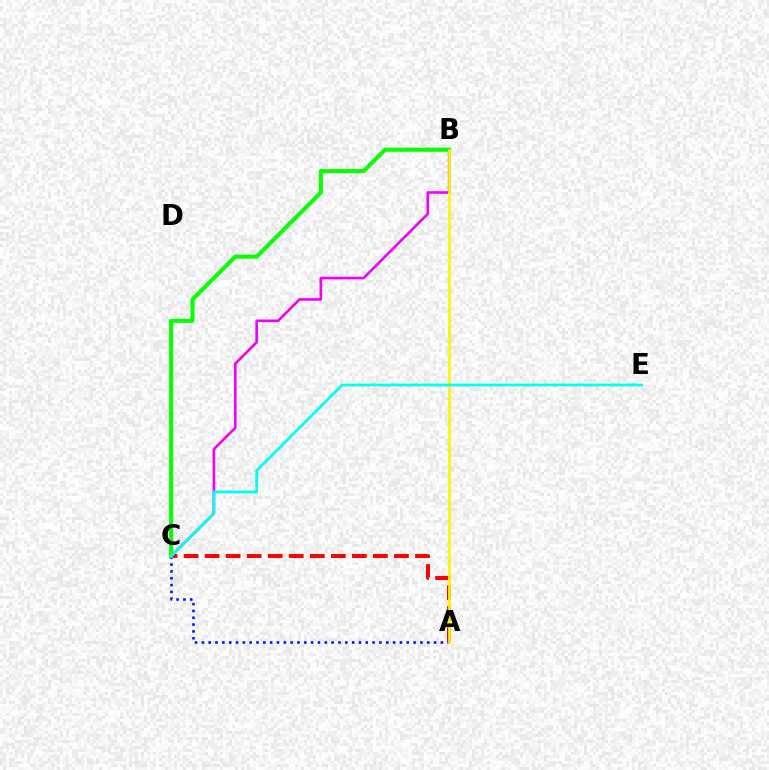{('B', 'C'): [{'color': '#ee00ff', 'line_style': 'solid', 'thickness': 1.89}, {'color': '#08ff00', 'line_style': 'solid', 'thickness': 2.94}], ('A', 'C'): [{'color': '#ff0000', 'line_style': 'dashed', 'thickness': 2.86}, {'color': '#0010ff', 'line_style': 'dotted', 'thickness': 1.86}], ('A', 'B'): [{'color': '#fcf500', 'line_style': 'solid', 'thickness': 1.9}], ('C', 'E'): [{'color': '#00fff6', 'line_style': 'solid', 'thickness': 1.98}]}